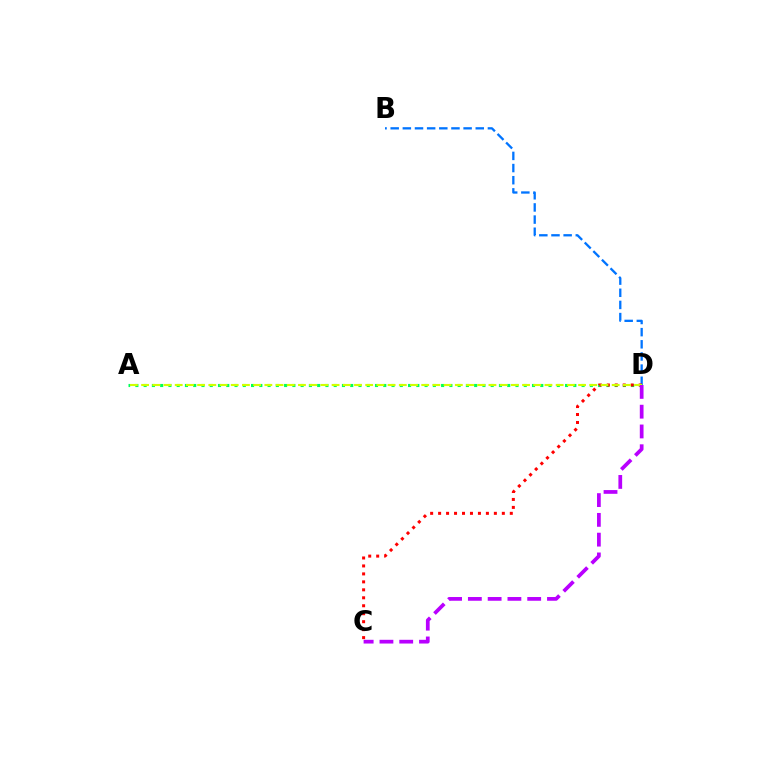{('B', 'D'): [{'color': '#0074ff', 'line_style': 'dashed', 'thickness': 1.65}], ('A', 'D'): [{'color': '#00ff5c', 'line_style': 'dotted', 'thickness': 2.25}, {'color': '#d1ff00', 'line_style': 'dashed', 'thickness': 1.52}], ('C', 'D'): [{'color': '#ff0000', 'line_style': 'dotted', 'thickness': 2.16}, {'color': '#b900ff', 'line_style': 'dashed', 'thickness': 2.69}]}